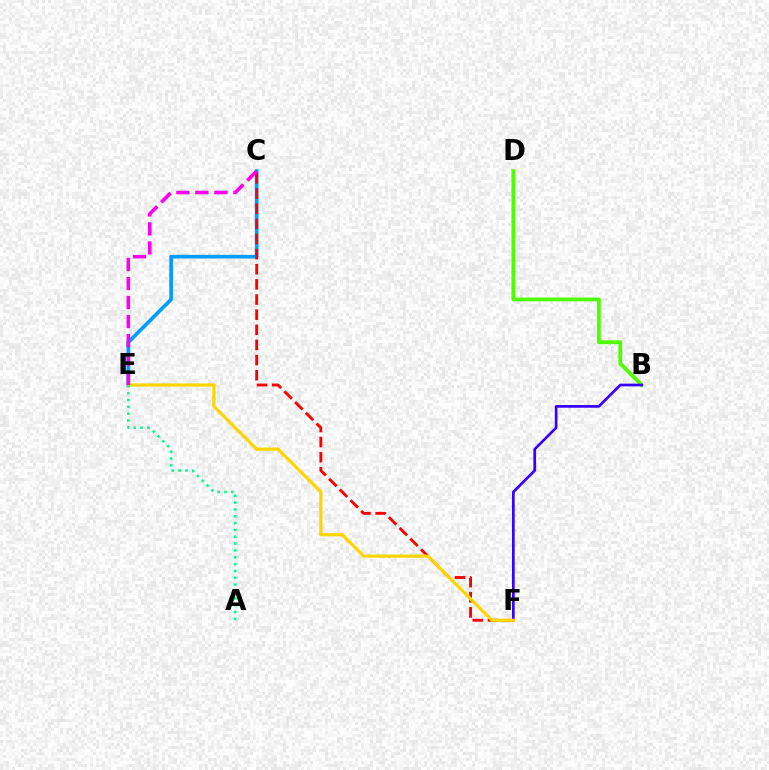{('C', 'E'): [{'color': '#009eff', 'line_style': 'solid', 'thickness': 2.66}, {'color': '#ff00ed', 'line_style': 'dashed', 'thickness': 2.58}], ('B', 'D'): [{'color': '#4fff00', 'line_style': 'solid', 'thickness': 2.73}], ('B', 'F'): [{'color': '#3700ff', 'line_style': 'solid', 'thickness': 1.94}], ('C', 'F'): [{'color': '#ff0000', 'line_style': 'dashed', 'thickness': 2.06}], ('E', 'F'): [{'color': '#ffd500', 'line_style': 'solid', 'thickness': 2.28}], ('A', 'E'): [{'color': '#00ff86', 'line_style': 'dotted', 'thickness': 1.86}]}